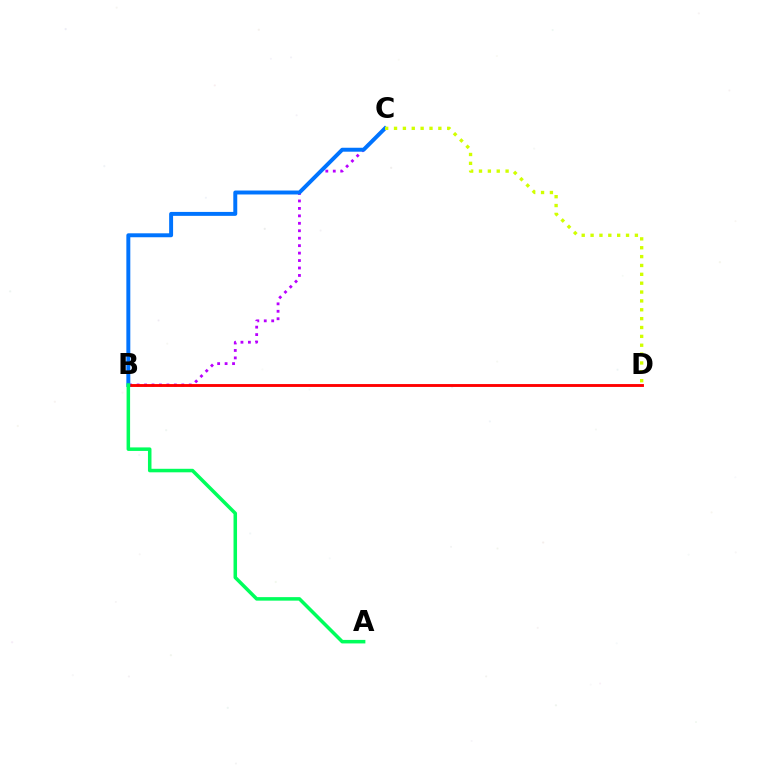{('B', 'C'): [{'color': '#b900ff', 'line_style': 'dotted', 'thickness': 2.02}, {'color': '#0074ff', 'line_style': 'solid', 'thickness': 2.84}], ('B', 'D'): [{'color': '#ff0000', 'line_style': 'solid', 'thickness': 2.07}], ('C', 'D'): [{'color': '#d1ff00', 'line_style': 'dotted', 'thickness': 2.41}], ('A', 'B'): [{'color': '#00ff5c', 'line_style': 'solid', 'thickness': 2.53}]}